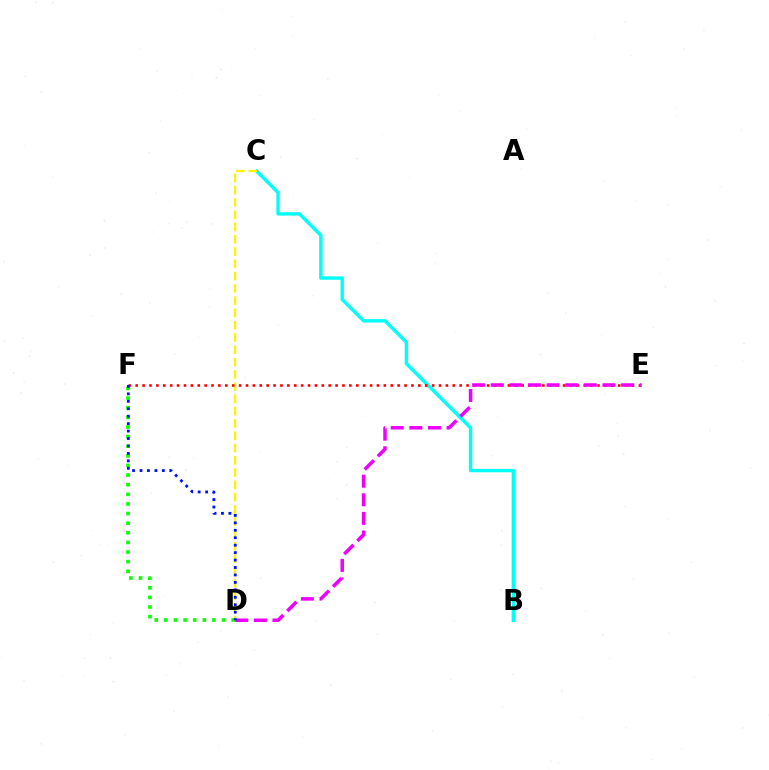{('B', 'C'): [{'color': '#00fff6', 'line_style': 'solid', 'thickness': 2.45}], ('C', 'D'): [{'color': '#fcf500', 'line_style': 'dashed', 'thickness': 1.67}], ('E', 'F'): [{'color': '#ff0000', 'line_style': 'dotted', 'thickness': 1.87}], ('D', 'F'): [{'color': '#08ff00', 'line_style': 'dotted', 'thickness': 2.61}, {'color': '#0010ff', 'line_style': 'dotted', 'thickness': 2.02}], ('D', 'E'): [{'color': '#ee00ff', 'line_style': 'dashed', 'thickness': 2.53}]}